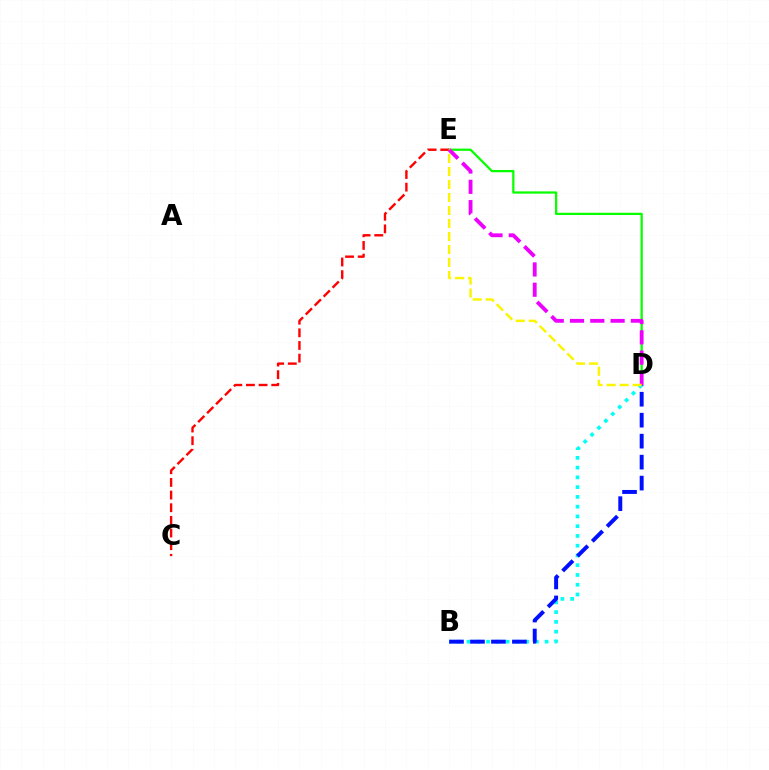{('D', 'E'): [{'color': '#08ff00', 'line_style': 'solid', 'thickness': 1.63}, {'color': '#ee00ff', 'line_style': 'dashed', 'thickness': 2.76}, {'color': '#fcf500', 'line_style': 'dashed', 'thickness': 1.77}], ('B', 'D'): [{'color': '#00fff6', 'line_style': 'dotted', 'thickness': 2.65}, {'color': '#0010ff', 'line_style': 'dashed', 'thickness': 2.85}], ('C', 'E'): [{'color': '#ff0000', 'line_style': 'dashed', 'thickness': 1.72}]}